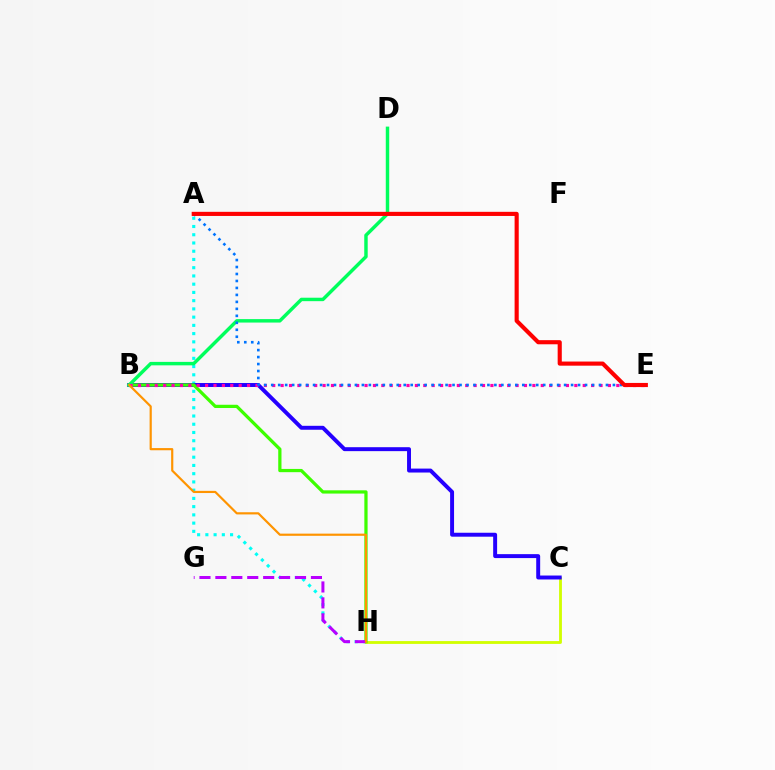{('A', 'H'): [{'color': '#00fff6', 'line_style': 'dotted', 'thickness': 2.24}], ('C', 'H'): [{'color': '#d1ff00', 'line_style': 'solid', 'thickness': 2.04}], ('B', 'C'): [{'color': '#2500ff', 'line_style': 'solid', 'thickness': 2.84}], ('B', 'H'): [{'color': '#3dff00', 'line_style': 'solid', 'thickness': 2.34}, {'color': '#ff9400', 'line_style': 'solid', 'thickness': 1.57}], ('B', 'D'): [{'color': '#00ff5c', 'line_style': 'solid', 'thickness': 2.48}], ('B', 'E'): [{'color': '#ff00ac', 'line_style': 'dotted', 'thickness': 2.28}], ('G', 'H'): [{'color': '#b900ff', 'line_style': 'dashed', 'thickness': 2.16}], ('A', 'E'): [{'color': '#0074ff', 'line_style': 'dotted', 'thickness': 1.89}, {'color': '#ff0000', 'line_style': 'solid', 'thickness': 2.97}]}